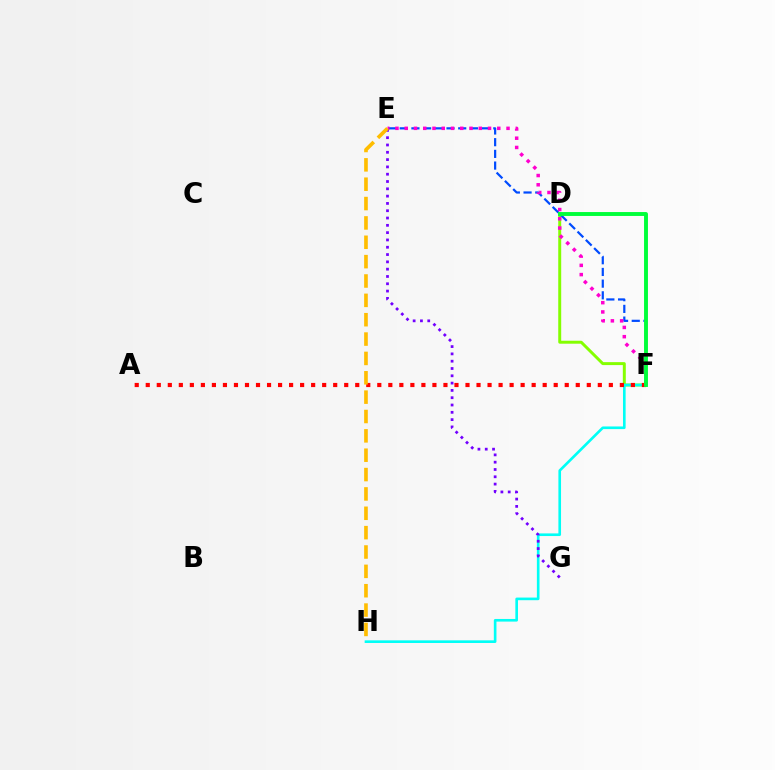{('D', 'F'): [{'color': '#84ff00', 'line_style': 'solid', 'thickness': 2.13}, {'color': '#00ff39', 'line_style': 'solid', 'thickness': 2.81}], ('F', 'H'): [{'color': '#00fff6', 'line_style': 'solid', 'thickness': 1.9}], ('A', 'F'): [{'color': '#ff0000', 'line_style': 'dotted', 'thickness': 3.0}], ('E', 'F'): [{'color': '#004bff', 'line_style': 'dashed', 'thickness': 1.59}, {'color': '#ff00cf', 'line_style': 'dotted', 'thickness': 2.51}], ('E', 'G'): [{'color': '#7200ff', 'line_style': 'dotted', 'thickness': 1.98}], ('E', 'H'): [{'color': '#ffbd00', 'line_style': 'dashed', 'thickness': 2.63}]}